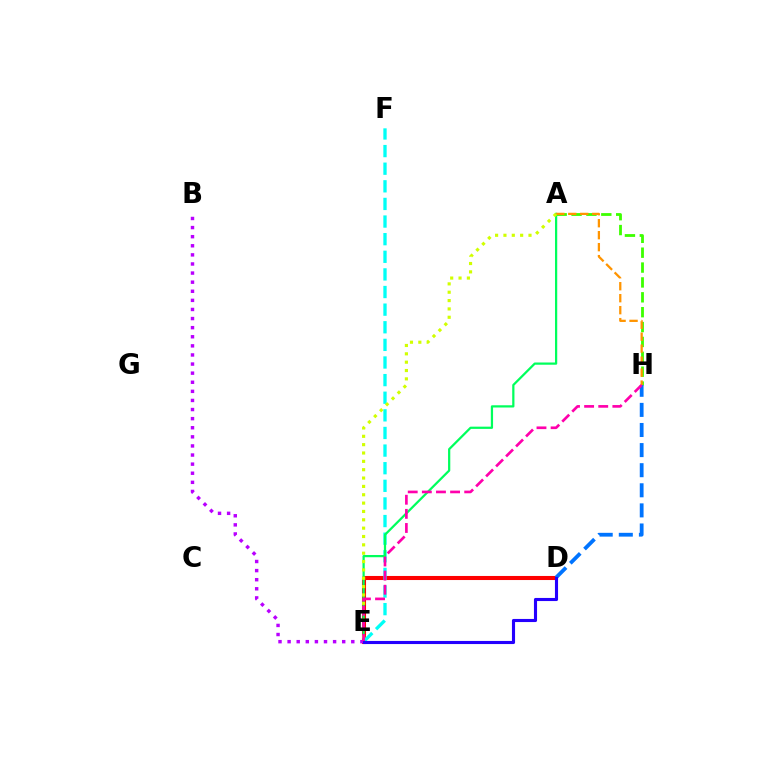{('D', 'E'): [{'color': '#ff0000', 'line_style': 'solid', 'thickness': 2.93}, {'color': '#2500ff', 'line_style': 'solid', 'thickness': 2.24}], ('A', 'H'): [{'color': '#3dff00', 'line_style': 'dashed', 'thickness': 2.02}, {'color': '#ff9400', 'line_style': 'dashed', 'thickness': 1.63}], ('E', 'F'): [{'color': '#00fff6', 'line_style': 'dashed', 'thickness': 2.39}], ('A', 'E'): [{'color': '#00ff5c', 'line_style': 'solid', 'thickness': 1.61}, {'color': '#d1ff00', 'line_style': 'dotted', 'thickness': 2.27}], ('D', 'H'): [{'color': '#0074ff', 'line_style': 'dashed', 'thickness': 2.73}], ('B', 'E'): [{'color': '#b900ff', 'line_style': 'dotted', 'thickness': 2.47}], ('E', 'H'): [{'color': '#ff00ac', 'line_style': 'dashed', 'thickness': 1.92}]}